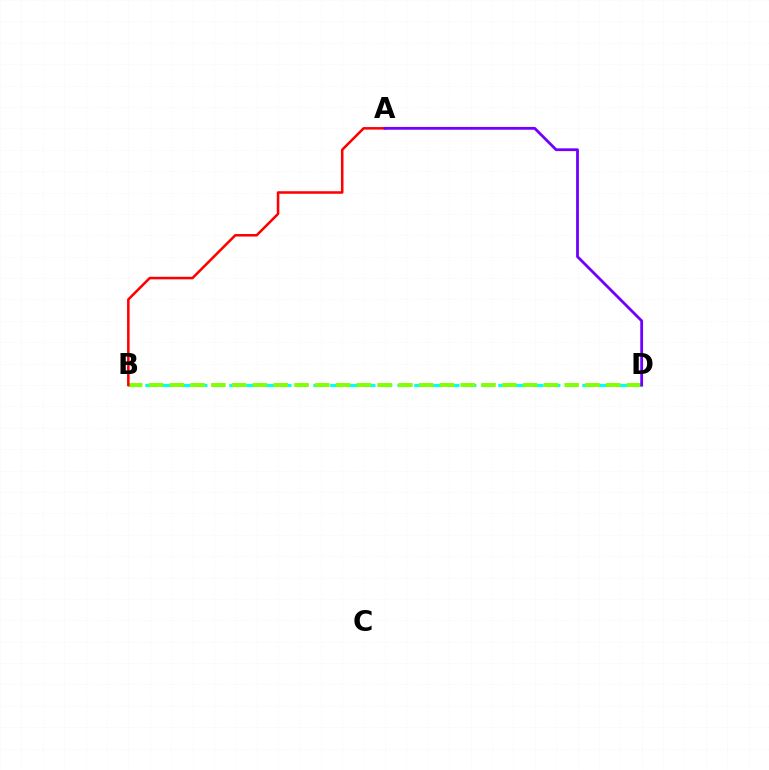{('B', 'D'): [{'color': '#00fff6', 'line_style': 'dashed', 'thickness': 2.28}, {'color': '#84ff00', 'line_style': 'dashed', 'thickness': 2.82}], ('A', 'B'): [{'color': '#ff0000', 'line_style': 'solid', 'thickness': 1.83}], ('A', 'D'): [{'color': '#7200ff', 'line_style': 'solid', 'thickness': 2.02}]}